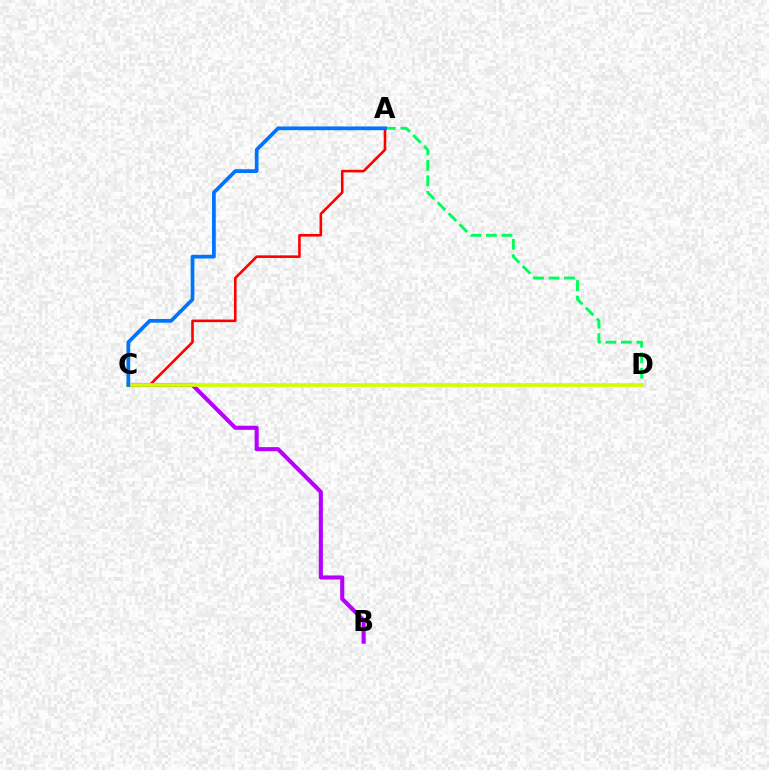{('A', 'D'): [{'color': '#00ff5c', 'line_style': 'dashed', 'thickness': 2.1}], ('A', 'C'): [{'color': '#ff0000', 'line_style': 'solid', 'thickness': 1.87}, {'color': '#0074ff', 'line_style': 'solid', 'thickness': 2.69}], ('B', 'C'): [{'color': '#b900ff', 'line_style': 'solid', 'thickness': 2.95}], ('C', 'D'): [{'color': '#d1ff00', 'line_style': 'solid', 'thickness': 2.67}]}